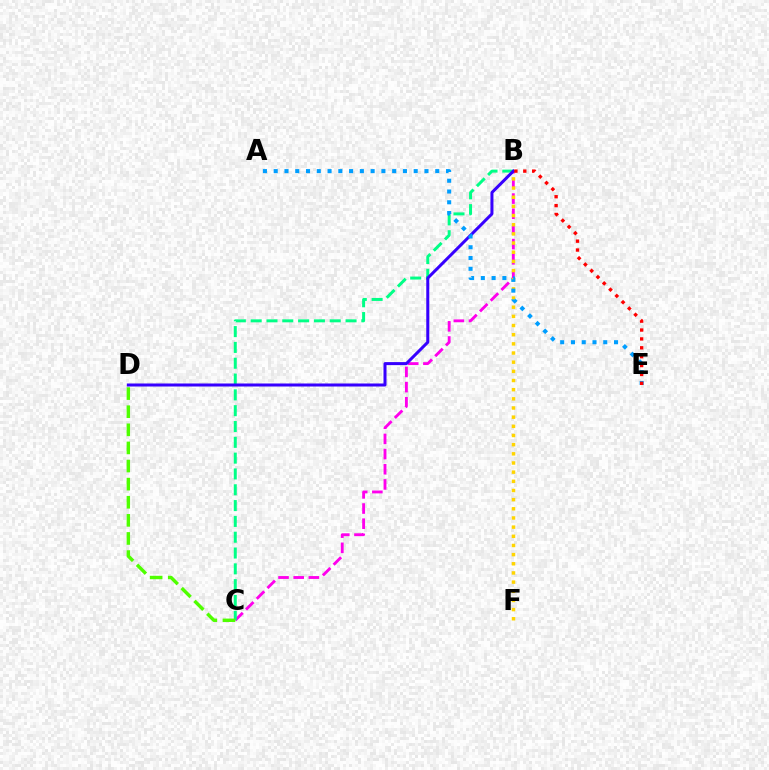{('B', 'C'): [{'color': '#ff00ed', 'line_style': 'dashed', 'thickness': 2.06}, {'color': '#00ff86', 'line_style': 'dashed', 'thickness': 2.15}], ('B', 'F'): [{'color': '#ffd500', 'line_style': 'dotted', 'thickness': 2.49}], ('B', 'D'): [{'color': '#3700ff', 'line_style': 'solid', 'thickness': 2.17}], ('A', 'E'): [{'color': '#009eff', 'line_style': 'dotted', 'thickness': 2.93}], ('C', 'D'): [{'color': '#4fff00', 'line_style': 'dashed', 'thickness': 2.46}], ('B', 'E'): [{'color': '#ff0000', 'line_style': 'dotted', 'thickness': 2.41}]}